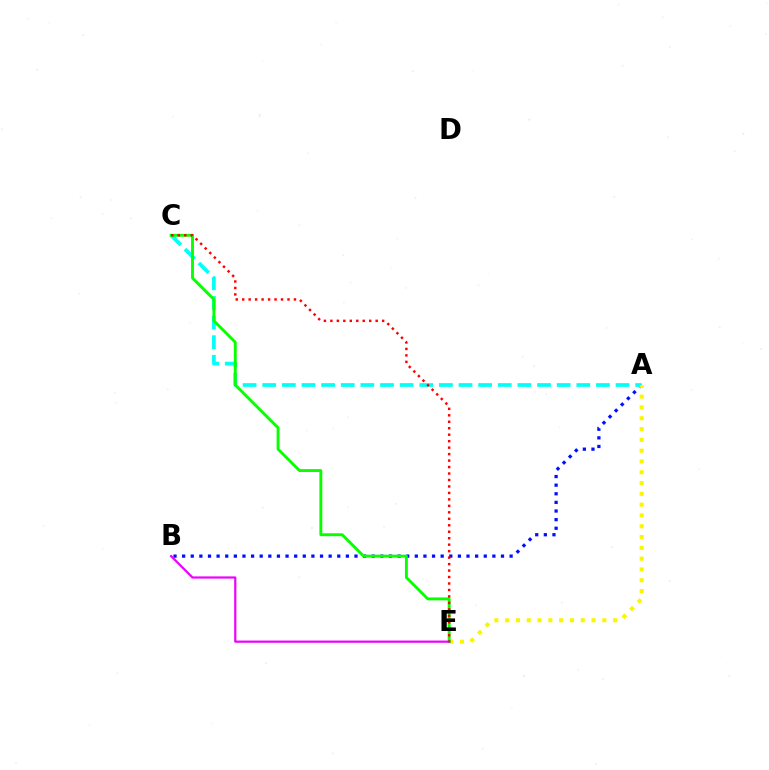{('A', 'B'): [{'color': '#0010ff', 'line_style': 'dotted', 'thickness': 2.34}], ('A', 'C'): [{'color': '#00fff6', 'line_style': 'dashed', 'thickness': 2.67}], ('A', 'E'): [{'color': '#fcf500', 'line_style': 'dotted', 'thickness': 2.93}], ('C', 'E'): [{'color': '#08ff00', 'line_style': 'solid', 'thickness': 2.08}, {'color': '#ff0000', 'line_style': 'dotted', 'thickness': 1.76}], ('B', 'E'): [{'color': '#ee00ff', 'line_style': 'solid', 'thickness': 1.59}]}